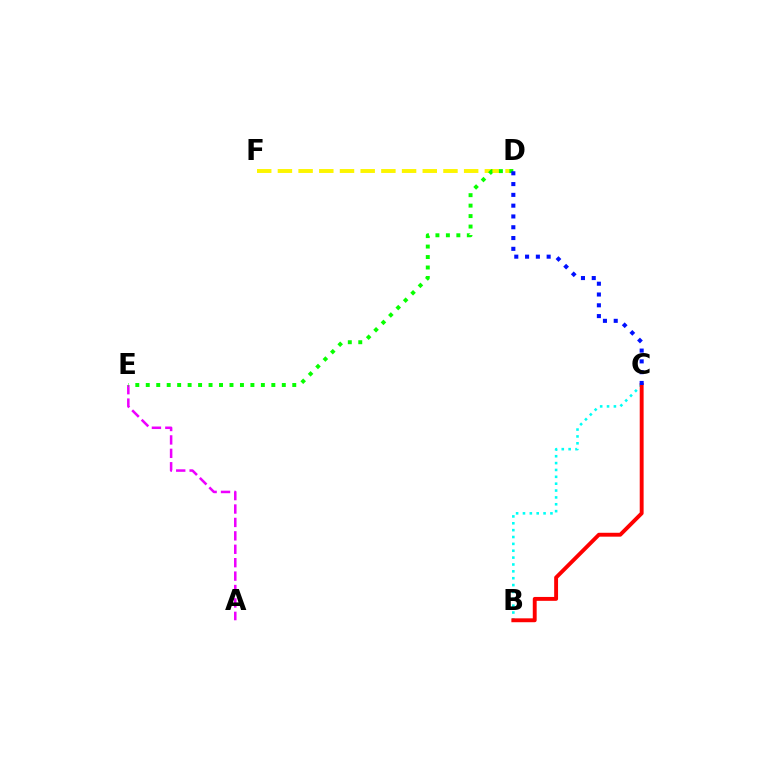{('D', 'F'): [{'color': '#fcf500', 'line_style': 'dashed', 'thickness': 2.81}], ('A', 'E'): [{'color': '#ee00ff', 'line_style': 'dashed', 'thickness': 1.82}], ('B', 'C'): [{'color': '#00fff6', 'line_style': 'dotted', 'thickness': 1.87}, {'color': '#ff0000', 'line_style': 'solid', 'thickness': 2.8}], ('D', 'E'): [{'color': '#08ff00', 'line_style': 'dotted', 'thickness': 2.84}], ('C', 'D'): [{'color': '#0010ff', 'line_style': 'dotted', 'thickness': 2.93}]}